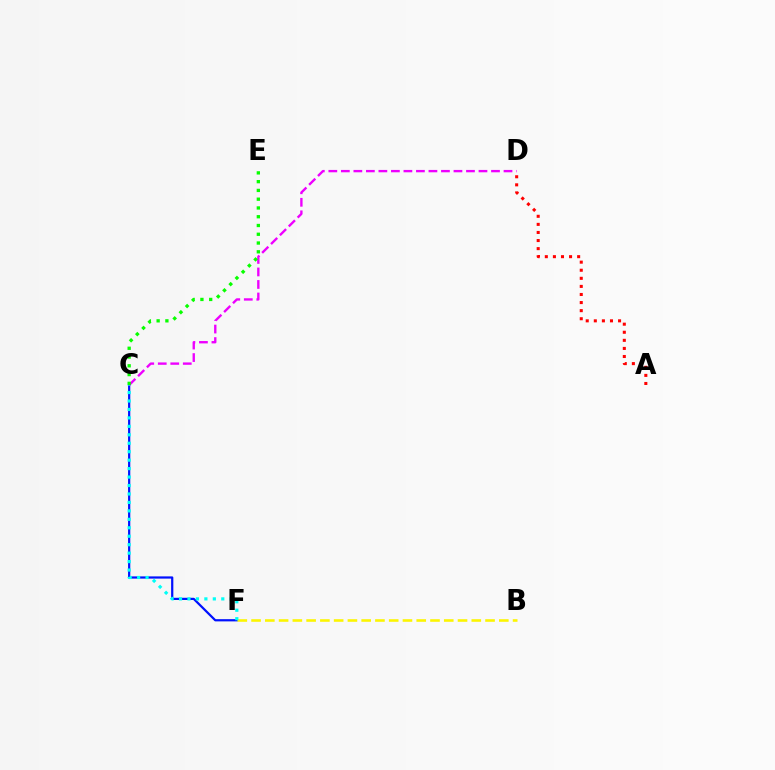{('C', 'F'): [{'color': '#0010ff', 'line_style': 'solid', 'thickness': 1.6}, {'color': '#00fff6', 'line_style': 'dotted', 'thickness': 2.3}], ('B', 'F'): [{'color': '#fcf500', 'line_style': 'dashed', 'thickness': 1.87}], ('C', 'D'): [{'color': '#ee00ff', 'line_style': 'dashed', 'thickness': 1.7}], ('A', 'D'): [{'color': '#ff0000', 'line_style': 'dotted', 'thickness': 2.2}], ('C', 'E'): [{'color': '#08ff00', 'line_style': 'dotted', 'thickness': 2.38}]}